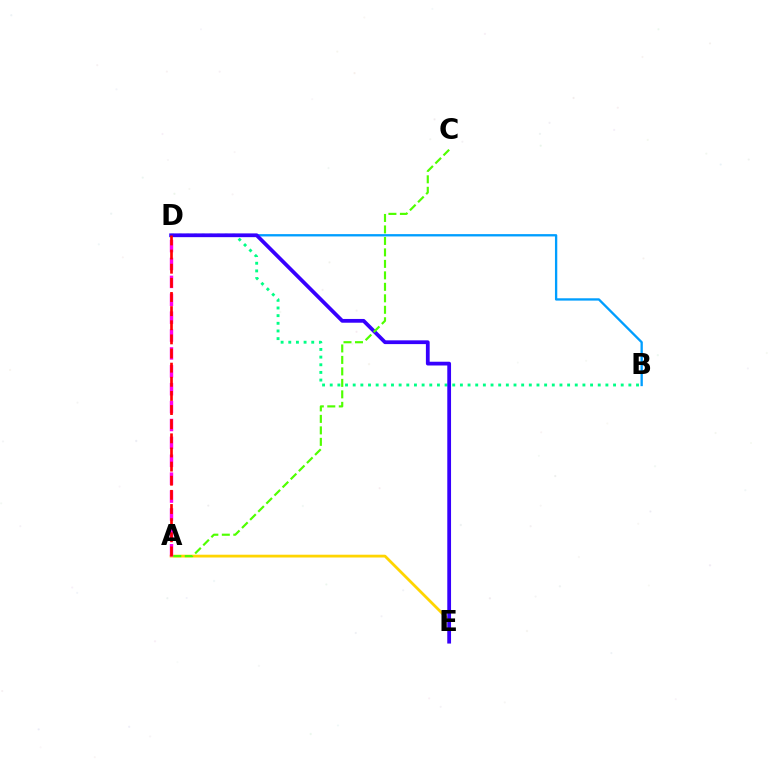{('A', 'E'): [{'color': '#ffd500', 'line_style': 'solid', 'thickness': 2.01}], ('B', 'D'): [{'color': '#00ff86', 'line_style': 'dotted', 'thickness': 2.08}, {'color': '#009eff', 'line_style': 'solid', 'thickness': 1.67}], ('D', 'E'): [{'color': '#3700ff', 'line_style': 'solid', 'thickness': 2.71}], ('A', 'C'): [{'color': '#4fff00', 'line_style': 'dashed', 'thickness': 1.56}], ('A', 'D'): [{'color': '#ff00ed', 'line_style': 'dashed', 'thickness': 2.43}, {'color': '#ff0000', 'line_style': 'dashed', 'thickness': 1.92}]}